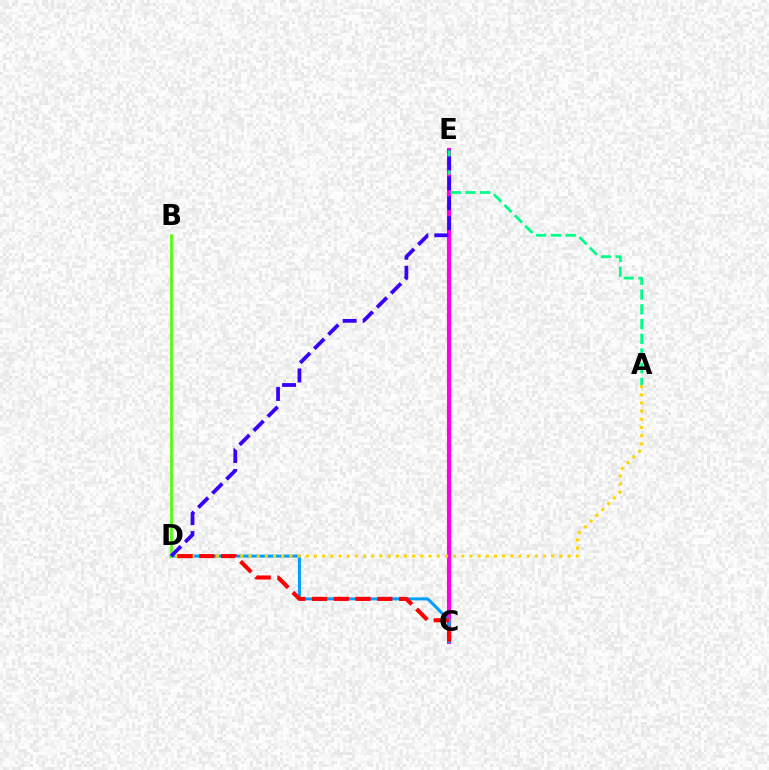{('C', 'E'): [{'color': '#ff00ed', 'line_style': 'solid', 'thickness': 2.97}], ('A', 'E'): [{'color': '#00ff86', 'line_style': 'dashed', 'thickness': 2.0}], ('C', 'D'): [{'color': '#009eff', 'line_style': 'solid', 'thickness': 2.16}, {'color': '#ff0000', 'line_style': 'dashed', 'thickness': 2.95}], ('A', 'D'): [{'color': '#ffd500', 'line_style': 'dotted', 'thickness': 2.22}], ('B', 'D'): [{'color': '#4fff00', 'line_style': 'solid', 'thickness': 1.92}], ('D', 'E'): [{'color': '#3700ff', 'line_style': 'dashed', 'thickness': 2.71}]}